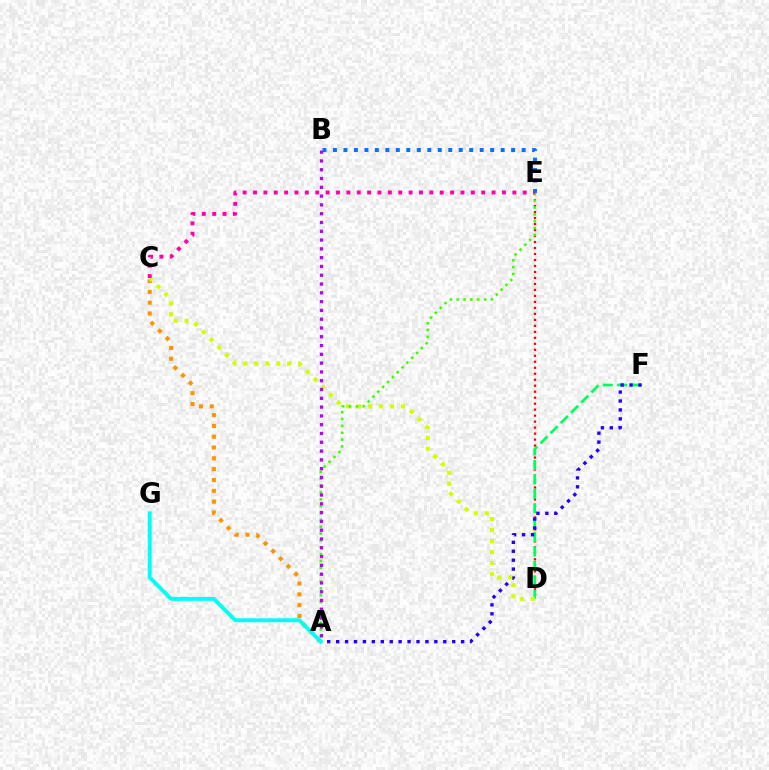{('D', 'E'): [{'color': '#ff0000', 'line_style': 'dotted', 'thickness': 1.63}], ('D', 'F'): [{'color': '#00ff5c', 'line_style': 'dashed', 'thickness': 1.96}], ('A', 'C'): [{'color': '#ff9400', 'line_style': 'dotted', 'thickness': 2.94}], ('A', 'F'): [{'color': '#2500ff', 'line_style': 'dotted', 'thickness': 2.43}], ('C', 'D'): [{'color': '#d1ff00', 'line_style': 'dotted', 'thickness': 2.97}], ('A', 'E'): [{'color': '#3dff00', 'line_style': 'dotted', 'thickness': 1.86}], ('B', 'E'): [{'color': '#0074ff', 'line_style': 'dotted', 'thickness': 2.85}], ('C', 'E'): [{'color': '#ff00ac', 'line_style': 'dotted', 'thickness': 2.82}], ('A', 'G'): [{'color': '#00fff6', 'line_style': 'solid', 'thickness': 2.8}], ('A', 'B'): [{'color': '#b900ff', 'line_style': 'dotted', 'thickness': 2.39}]}